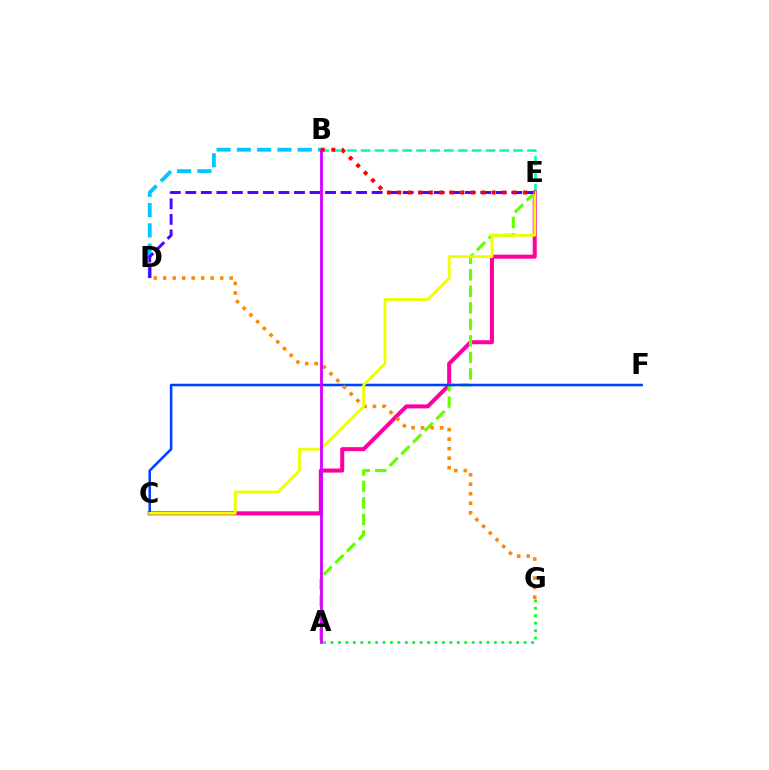{('B', 'E'): [{'color': '#00ffaf', 'line_style': 'dashed', 'thickness': 1.88}, {'color': '#ff0000', 'line_style': 'dotted', 'thickness': 2.85}], ('C', 'E'): [{'color': '#ff00a0', 'line_style': 'solid', 'thickness': 2.91}, {'color': '#eeff00', 'line_style': 'solid', 'thickness': 2.02}], ('A', 'E'): [{'color': '#66ff00', 'line_style': 'dashed', 'thickness': 2.24}], ('A', 'G'): [{'color': '#00ff27', 'line_style': 'dotted', 'thickness': 2.02}], ('B', 'D'): [{'color': '#00c7ff', 'line_style': 'dashed', 'thickness': 2.76}], ('C', 'F'): [{'color': '#003fff', 'line_style': 'solid', 'thickness': 1.81}], ('D', 'E'): [{'color': '#4f00ff', 'line_style': 'dashed', 'thickness': 2.11}], ('D', 'G'): [{'color': '#ff8800', 'line_style': 'dotted', 'thickness': 2.58}], ('A', 'B'): [{'color': '#d600ff', 'line_style': 'solid', 'thickness': 2.02}]}